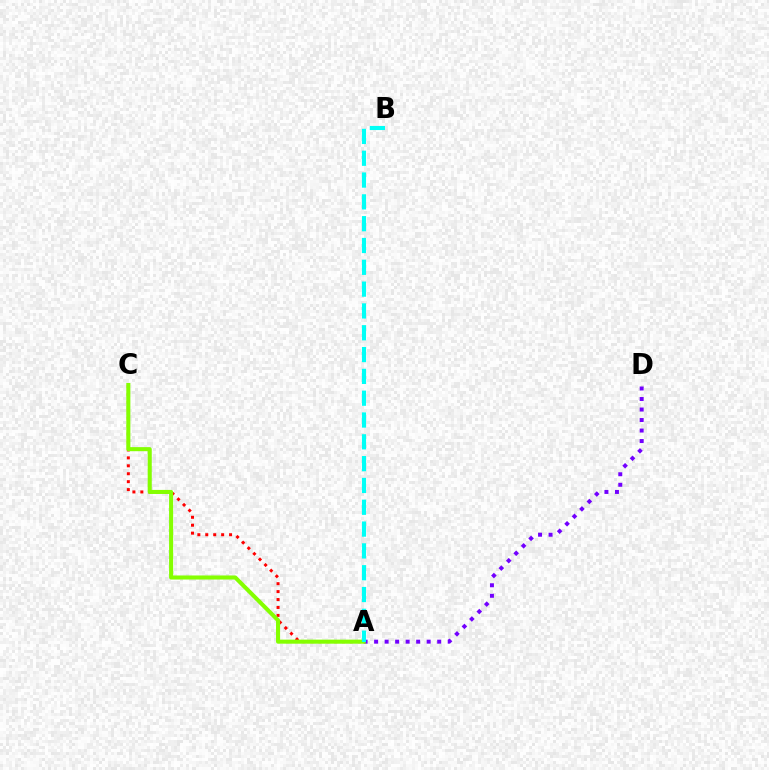{('A', 'C'): [{'color': '#ff0000', 'line_style': 'dotted', 'thickness': 2.15}, {'color': '#84ff00', 'line_style': 'solid', 'thickness': 2.93}], ('A', 'D'): [{'color': '#7200ff', 'line_style': 'dotted', 'thickness': 2.86}], ('A', 'B'): [{'color': '#00fff6', 'line_style': 'dashed', 'thickness': 2.96}]}